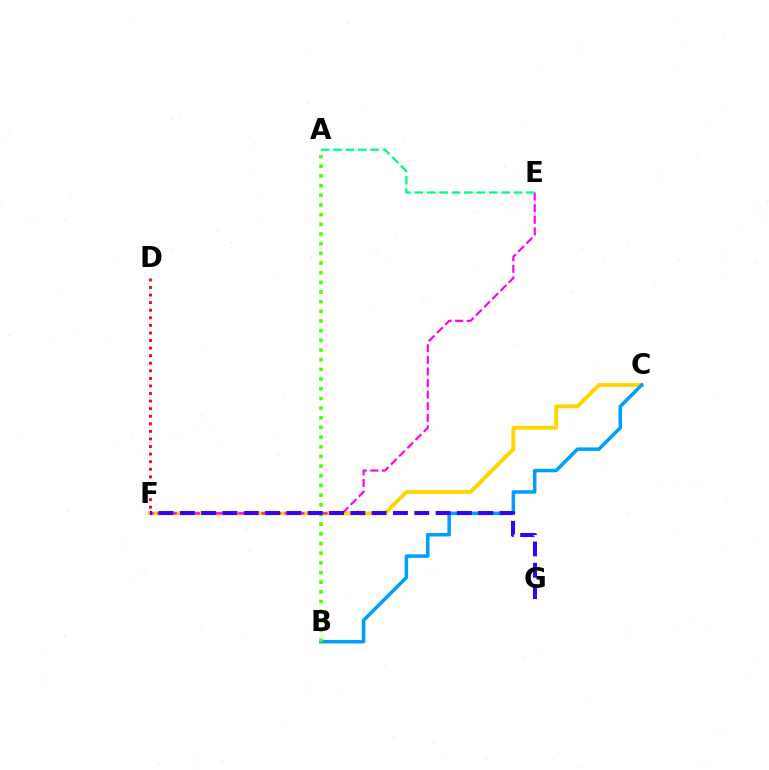{('C', 'F'): [{'color': '#ffd500', 'line_style': 'solid', 'thickness': 2.75}], ('B', 'C'): [{'color': '#009eff', 'line_style': 'solid', 'thickness': 2.54}], ('A', 'B'): [{'color': '#4fff00', 'line_style': 'dotted', 'thickness': 2.63}], ('E', 'F'): [{'color': '#ff00ed', 'line_style': 'dashed', 'thickness': 1.57}], ('D', 'F'): [{'color': '#ff0000', 'line_style': 'dotted', 'thickness': 2.06}], ('A', 'E'): [{'color': '#00ff86', 'line_style': 'dashed', 'thickness': 1.68}], ('F', 'G'): [{'color': '#3700ff', 'line_style': 'dashed', 'thickness': 2.9}]}